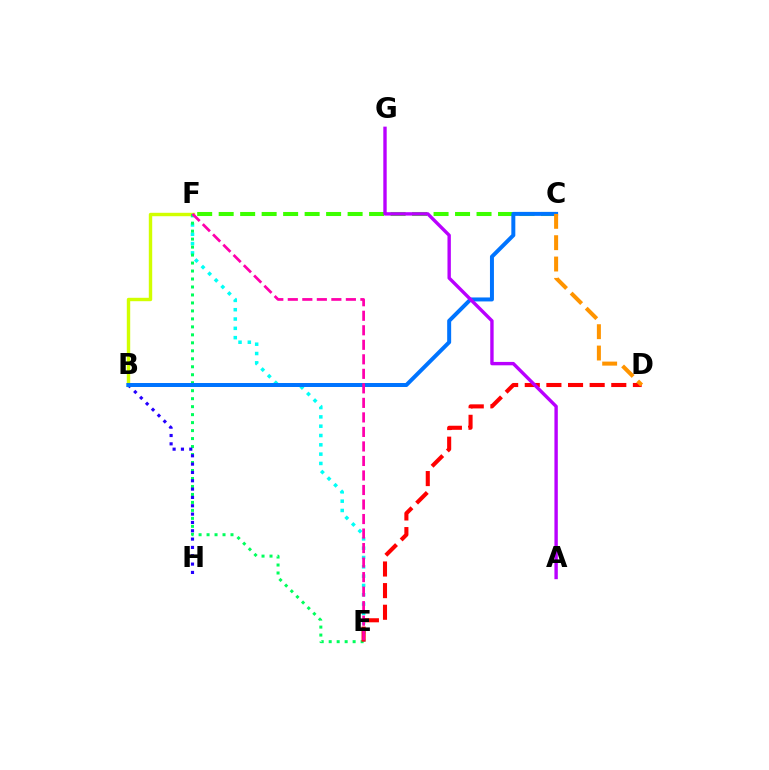{('E', 'F'): [{'color': '#00fff6', 'line_style': 'dotted', 'thickness': 2.53}, {'color': '#00ff5c', 'line_style': 'dotted', 'thickness': 2.17}, {'color': '#ff00ac', 'line_style': 'dashed', 'thickness': 1.97}], ('B', 'F'): [{'color': '#d1ff00', 'line_style': 'solid', 'thickness': 2.45}], ('B', 'H'): [{'color': '#2500ff', 'line_style': 'dotted', 'thickness': 2.26}], ('D', 'E'): [{'color': '#ff0000', 'line_style': 'dashed', 'thickness': 2.94}], ('C', 'F'): [{'color': '#3dff00', 'line_style': 'dashed', 'thickness': 2.92}], ('B', 'C'): [{'color': '#0074ff', 'line_style': 'solid', 'thickness': 2.86}], ('C', 'D'): [{'color': '#ff9400', 'line_style': 'dashed', 'thickness': 2.9}], ('A', 'G'): [{'color': '#b900ff', 'line_style': 'solid', 'thickness': 2.44}]}